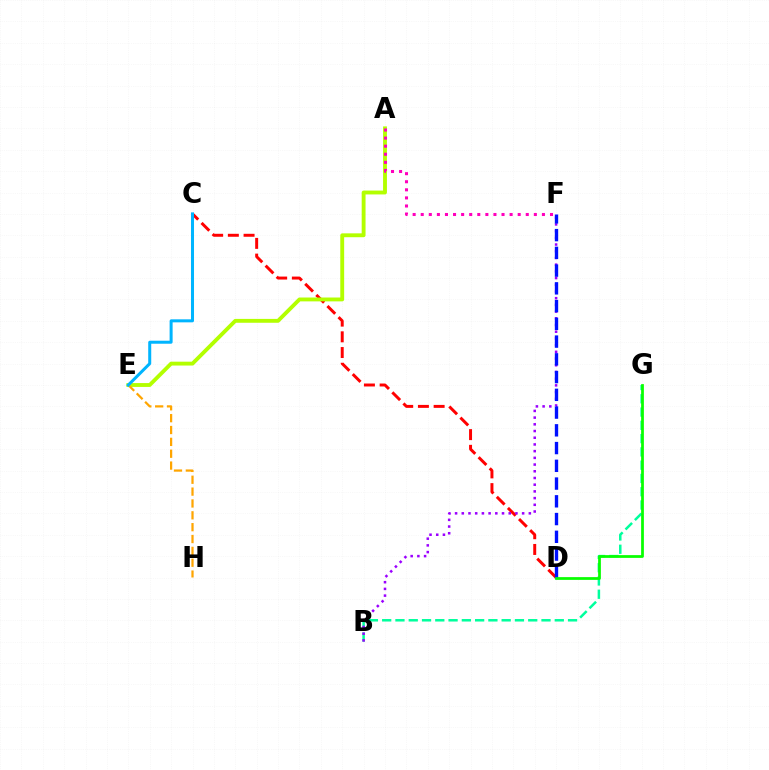{('B', 'G'): [{'color': '#00ff9d', 'line_style': 'dashed', 'thickness': 1.8}], ('C', 'D'): [{'color': '#ff0000', 'line_style': 'dashed', 'thickness': 2.13}], ('A', 'E'): [{'color': '#b3ff00', 'line_style': 'solid', 'thickness': 2.78}], ('B', 'F'): [{'color': '#9b00ff', 'line_style': 'dotted', 'thickness': 1.82}], ('E', 'H'): [{'color': '#ffa500', 'line_style': 'dashed', 'thickness': 1.61}], ('D', 'F'): [{'color': '#0010ff', 'line_style': 'dashed', 'thickness': 2.41}], ('D', 'G'): [{'color': '#08ff00', 'line_style': 'solid', 'thickness': 1.98}], ('A', 'F'): [{'color': '#ff00bd', 'line_style': 'dotted', 'thickness': 2.2}], ('C', 'E'): [{'color': '#00b5ff', 'line_style': 'solid', 'thickness': 2.17}]}